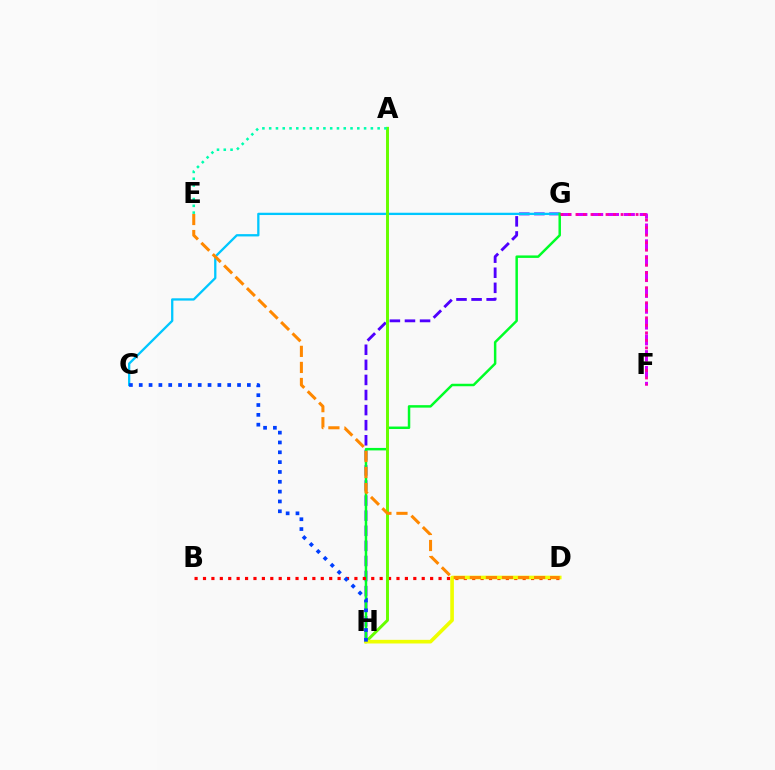{('F', 'G'): [{'color': '#d600ff', 'line_style': 'dashed', 'thickness': 2.15}, {'color': '#ff00a0', 'line_style': 'dotted', 'thickness': 2.04}], ('G', 'H'): [{'color': '#4f00ff', 'line_style': 'dashed', 'thickness': 2.05}, {'color': '#00ff27', 'line_style': 'solid', 'thickness': 1.79}], ('C', 'G'): [{'color': '#00c7ff', 'line_style': 'solid', 'thickness': 1.65}], ('B', 'D'): [{'color': '#ff0000', 'line_style': 'dotted', 'thickness': 2.29}], ('A', 'H'): [{'color': '#66ff00', 'line_style': 'solid', 'thickness': 2.13}], ('D', 'H'): [{'color': '#eeff00', 'line_style': 'solid', 'thickness': 2.62}], ('D', 'E'): [{'color': '#ff8800', 'line_style': 'dashed', 'thickness': 2.18}], ('A', 'E'): [{'color': '#00ffaf', 'line_style': 'dotted', 'thickness': 1.84}], ('C', 'H'): [{'color': '#003fff', 'line_style': 'dotted', 'thickness': 2.67}]}